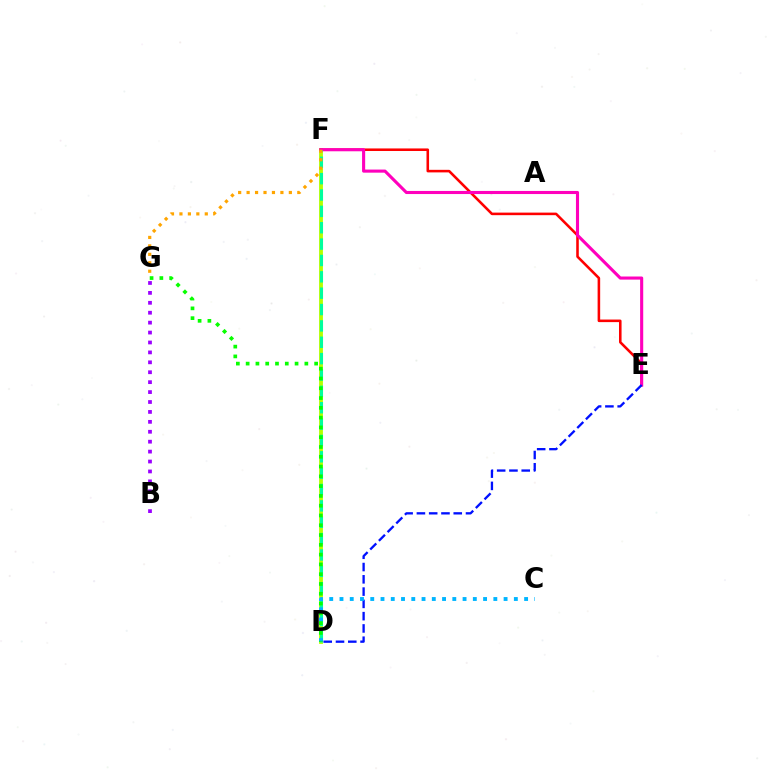{('D', 'F'): [{'color': '#b3ff00', 'line_style': 'solid', 'thickness': 2.76}, {'color': '#00ff9d', 'line_style': 'dashed', 'thickness': 2.22}], ('E', 'F'): [{'color': '#ff0000', 'line_style': 'solid', 'thickness': 1.85}, {'color': '#ff00bd', 'line_style': 'solid', 'thickness': 2.23}], ('F', 'G'): [{'color': '#ffa500', 'line_style': 'dotted', 'thickness': 2.3}], ('D', 'E'): [{'color': '#0010ff', 'line_style': 'dashed', 'thickness': 1.67}], ('B', 'G'): [{'color': '#9b00ff', 'line_style': 'dotted', 'thickness': 2.7}], ('C', 'D'): [{'color': '#00b5ff', 'line_style': 'dotted', 'thickness': 2.79}], ('D', 'G'): [{'color': '#08ff00', 'line_style': 'dotted', 'thickness': 2.66}]}